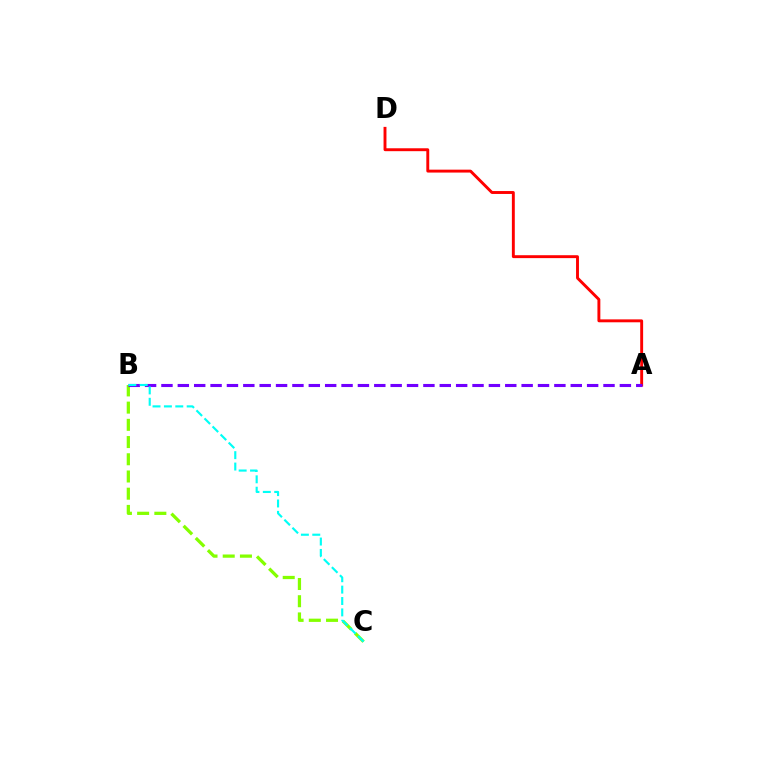{('A', 'D'): [{'color': '#ff0000', 'line_style': 'solid', 'thickness': 2.09}], ('B', 'C'): [{'color': '#84ff00', 'line_style': 'dashed', 'thickness': 2.34}, {'color': '#00fff6', 'line_style': 'dashed', 'thickness': 1.55}], ('A', 'B'): [{'color': '#7200ff', 'line_style': 'dashed', 'thickness': 2.22}]}